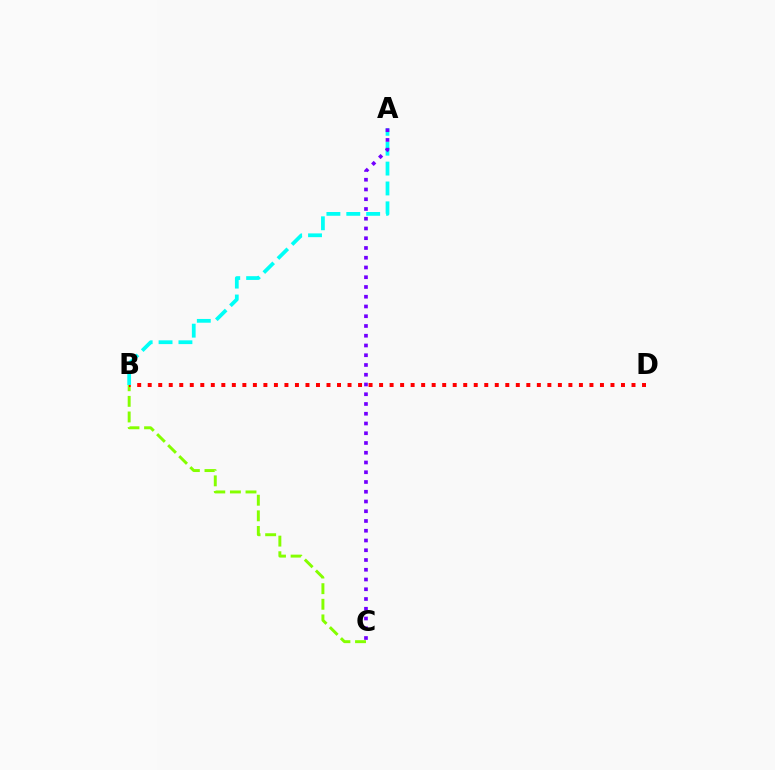{('B', 'C'): [{'color': '#84ff00', 'line_style': 'dashed', 'thickness': 2.12}], ('B', 'D'): [{'color': '#ff0000', 'line_style': 'dotted', 'thickness': 2.86}], ('A', 'B'): [{'color': '#00fff6', 'line_style': 'dashed', 'thickness': 2.7}], ('A', 'C'): [{'color': '#7200ff', 'line_style': 'dotted', 'thickness': 2.65}]}